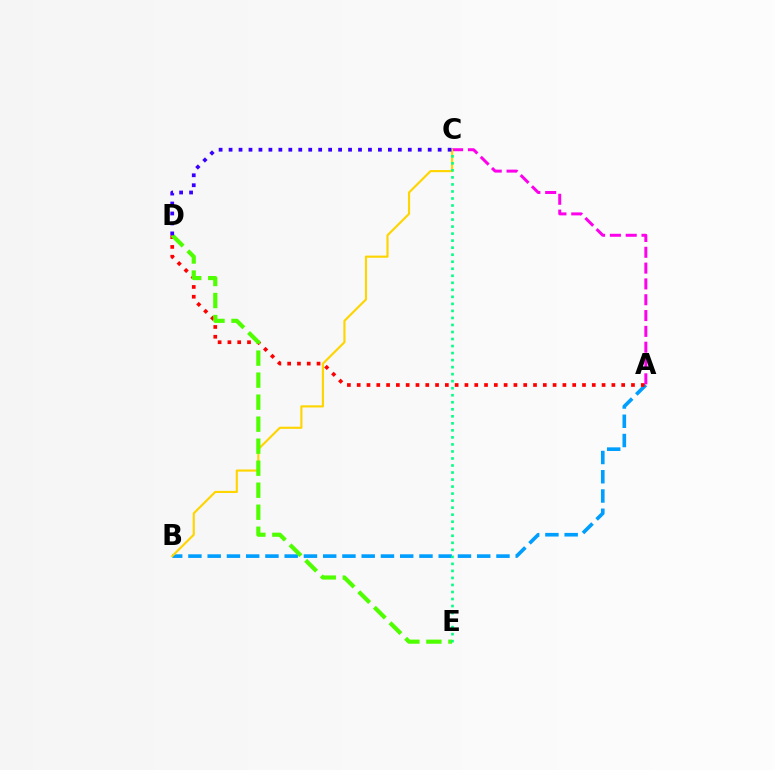{('A', 'C'): [{'color': '#ff00ed', 'line_style': 'dashed', 'thickness': 2.15}], ('A', 'B'): [{'color': '#009eff', 'line_style': 'dashed', 'thickness': 2.62}], ('A', 'D'): [{'color': '#ff0000', 'line_style': 'dotted', 'thickness': 2.66}], ('B', 'C'): [{'color': '#ffd500', 'line_style': 'solid', 'thickness': 1.54}], ('D', 'E'): [{'color': '#4fff00', 'line_style': 'dashed', 'thickness': 2.99}], ('C', 'D'): [{'color': '#3700ff', 'line_style': 'dotted', 'thickness': 2.71}], ('C', 'E'): [{'color': '#00ff86', 'line_style': 'dotted', 'thickness': 1.91}]}